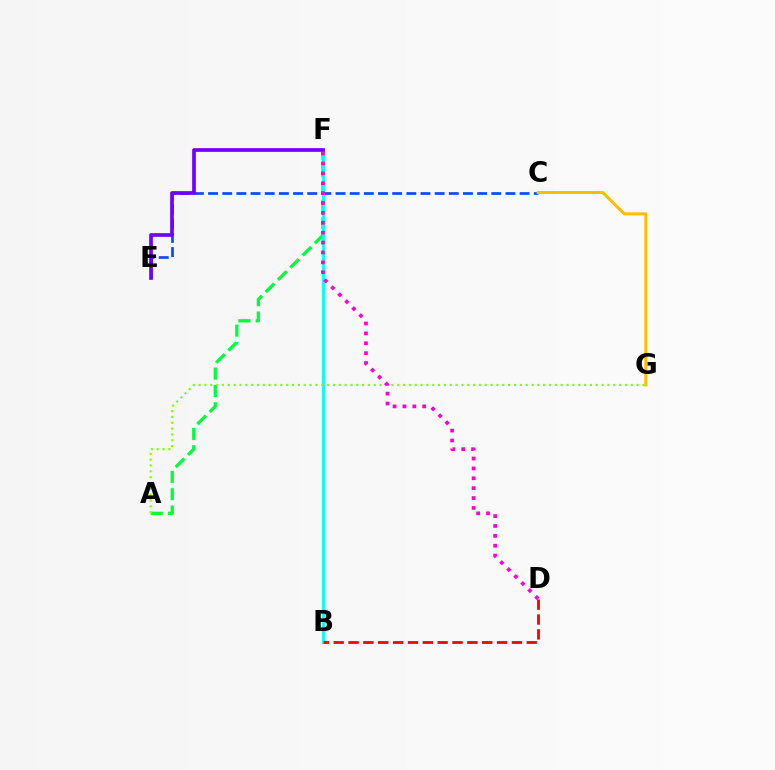{('A', 'F'): [{'color': '#00ff39', 'line_style': 'dashed', 'thickness': 2.35}], ('C', 'E'): [{'color': '#004bff', 'line_style': 'dashed', 'thickness': 1.92}], ('C', 'G'): [{'color': '#ffbd00', 'line_style': 'solid', 'thickness': 2.18}], ('B', 'F'): [{'color': '#00fff6', 'line_style': 'solid', 'thickness': 2.06}], ('E', 'F'): [{'color': '#7200ff', 'line_style': 'solid', 'thickness': 2.66}], ('A', 'G'): [{'color': '#84ff00', 'line_style': 'dotted', 'thickness': 1.59}], ('D', 'F'): [{'color': '#ff00cf', 'line_style': 'dotted', 'thickness': 2.69}], ('B', 'D'): [{'color': '#ff0000', 'line_style': 'dashed', 'thickness': 2.02}]}